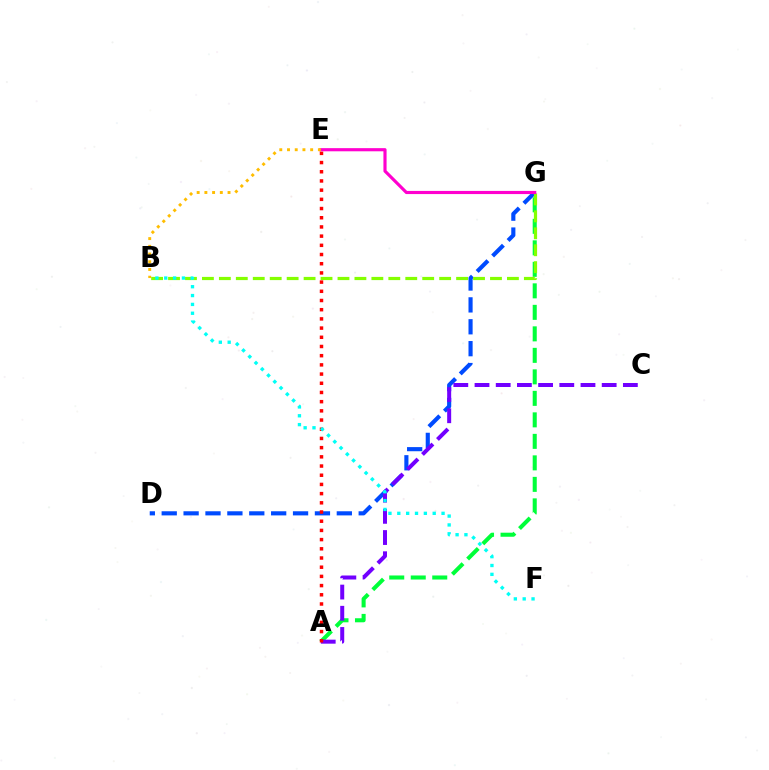{('A', 'G'): [{'color': '#00ff39', 'line_style': 'dashed', 'thickness': 2.92}], ('D', 'G'): [{'color': '#004bff', 'line_style': 'dashed', 'thickness': 2.97}], ('B', 'G'): [{'color': '#84ff00', 'line_style': 'dashed', 'thickness': 2.3}], ('A', 'C'): [{'color': '#7200ff', 'line_style': 'dashed', 'thickness': 2.88}], ('E', 'G'): [{'color': '#ff00cf', 'line_style': 'solid', 'thickness': 2.27}], ('B', 'E'): [{'color': '#ffbd00', 'line_style': 'dotted', 'thickness': 2.1}], ('A', 'E'): [{'color': '#ff0000', 'line_style': 'dotted', 'thickness': 2.5}], ('B', 'F'): [{'color': '#00fff6', 'line_style': 'dotted', 'thickness': 2.41}]}